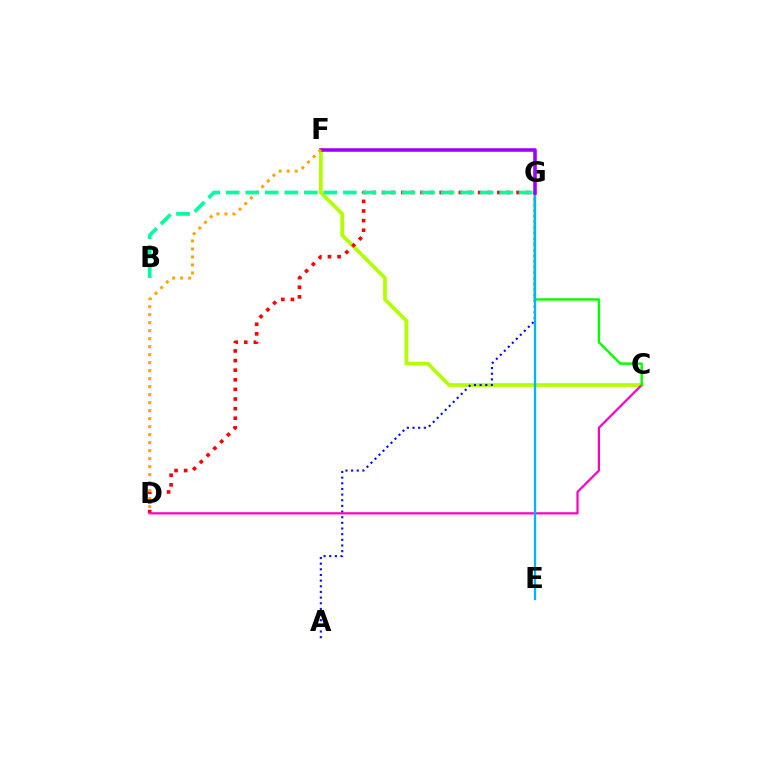{('C', 'F'): [{'color': '#b3ff00', 'line_style': 'solid', 'thickness': 2.69}], ('D', 'G'): [{'color': '#ff0000', 'line_style': 'dotted', 'thickness': 2.61}], ('A', 'G'): [{'color': '#0010ff', 'line_style': 'dotted', 'thickness': 1.54}], ('C', 'D'): [{'color': '#ff00bd', 'line_style': 'solid', 'thickness': 1.6}], ('C', 'G'): [{'color': '#08ff00', 'line_style': 'solid', 'thickness': 1.75}], ('E', 'G'): [{'color': '#00b5ff', 'line_style': 'solid', 'thickness': 1.66}], ('F', 'G'): [{'color': '#9b00ff', 'line_style': 'solid', 'thickness': 2.56}], ('D', 'F'): [{'color': '#ffa500', 'line_style': 'dotted', 'thickness': 2.17}], ('B', 'G'): [{'color': '#00ff9d', 'line_style': 'dashed', 'thickness': 2.65}]}